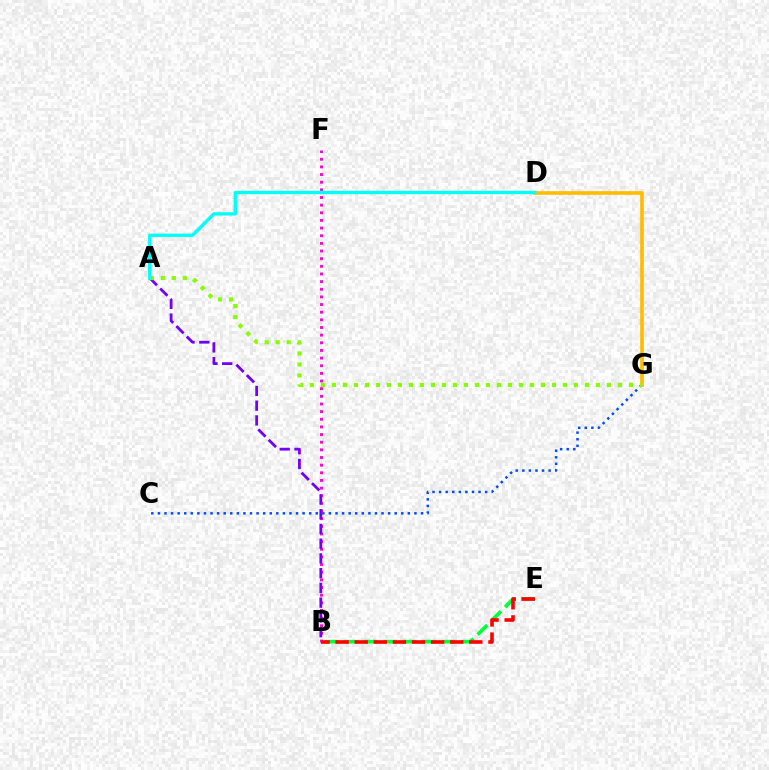{('C', 'G'): [{'color': '#004bff', 'line_style': 'dotted', 'thickness': 1.79}], ('B', 'E'): [{'color': '#00ff39', 'line_style': 'dashed', 'thickness': 2.64}, {'color': '#ff0000', 'line_style': 'dashed', 'thickness': 2.59}], ('B', 'F'): [{'color': '#ff00cf', 'line_style': 'dotted', 'thickness': 2.08}], ('A', 'B'): [{'color': '#7200ff', 'line_style': 'dashed', 'thickness': 2.0}], ('D', 'G'): [{'color': '#ffbd00', 'line_style': 'solid', 'thickness': 2.62}], ('A', 'G'): [{'color': '#84ff00', 'line_style': 'dotted', 'thickness': 2.99}], ('A', 'D'): [{'color': '#00fff6', 'line_style': 'solid', 'thickness': 2.38}]}